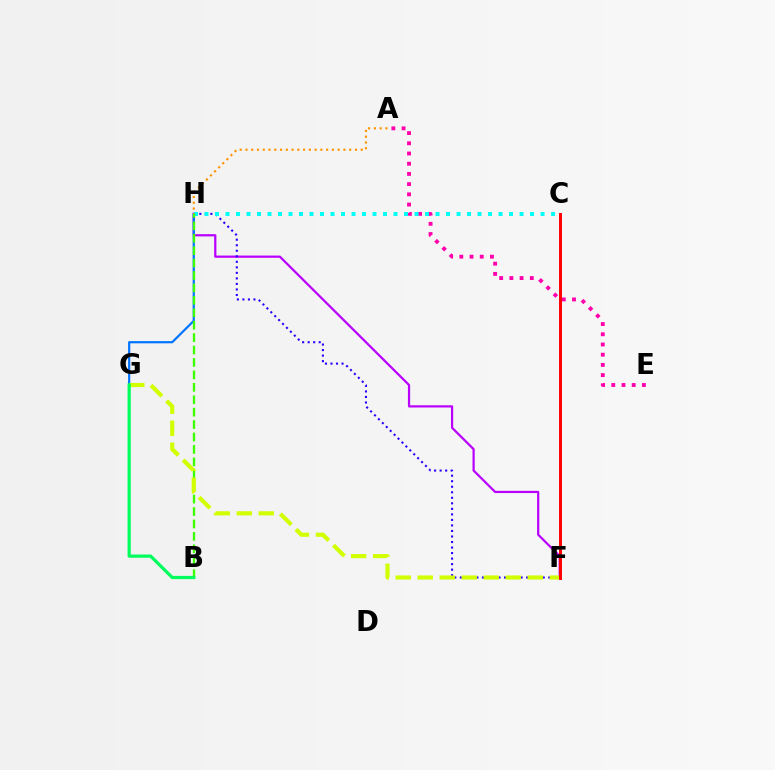{('F', 'H'): [{'color': '#b900ff', 'line_style': 'solid', 'thickness': 1.6}, {'color': '#2500ff', 'line_style': 'dotted', 'thickness': 1.5}], ('A', 'E'): [{'color': '#ff00ac', 'line_style': 'dotted', 'thickness': 2.77}], ('G', 'H'): [{'color': '#0074ff', 'line_style': 'solid', 'thickness': 1.58}], ('C', 'H'): [{'color': '#00fff6', 'line_style': 'dotted', 'thickness': 2.85}], ('B', 'H'): [{'color': '#3dff00', 'line_style': 'dashed', 'thickness': 1.69}], ('A', 'H'): [{'color': '#ff9400', 'line_style': 'dotted', 'thickness': 1.57}], ('F', 'G'): [{'color': '#d1ff00', 'line_style': 'dashed', 'thickness': 2.99}], ('C', 'F'): [{'color': '#ff0000', 'line_style': 'solid', 'thickness': 2.12}], ('B', 'G'): [{'color': '#00ff5c', 'line_style': 'solid', 'thickness': 2.32}]}